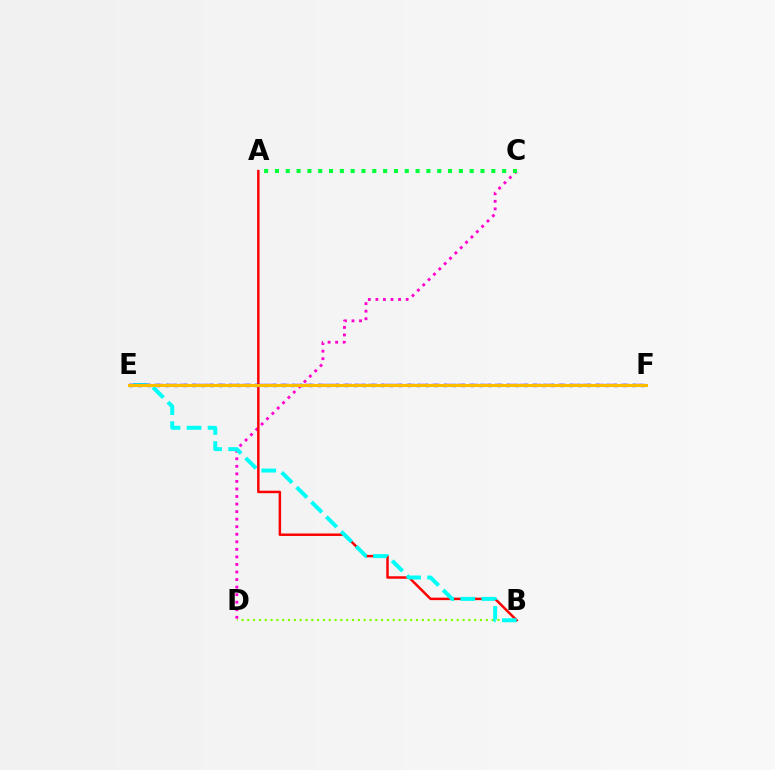{('C', 'D'): [{'color': '#ff00cf', 'line_style': 'dotted', 'thickness': 2.05}], ('B', 'D'): [{'color': '#84ff00', 'line_style': 'dotted', 'thickness': 1.58}], ('A', 'B'): [{'color': '#ff0000', 'line_style': 'solid', 'thickness': 1.79}], ('B', 'E'): [{'color': '#00fff6', 'line_style': 'dashed', 'thickness': 2.85}], ('E', 'F'): [{'color': '#7200ff', 'line_style': 'dashed', 'thickness': 1.71}, {'color': '#004bff', 'line_style': 'dotted', 'thickness': 2.44}, {'color': '#ffbd00', 'line_style': 'solid', 'thickness': 2.2}], ('A', 'C'): [{'color': '#00ff39', 'line_style': 'dotted', 'thickness': 2.94}]}